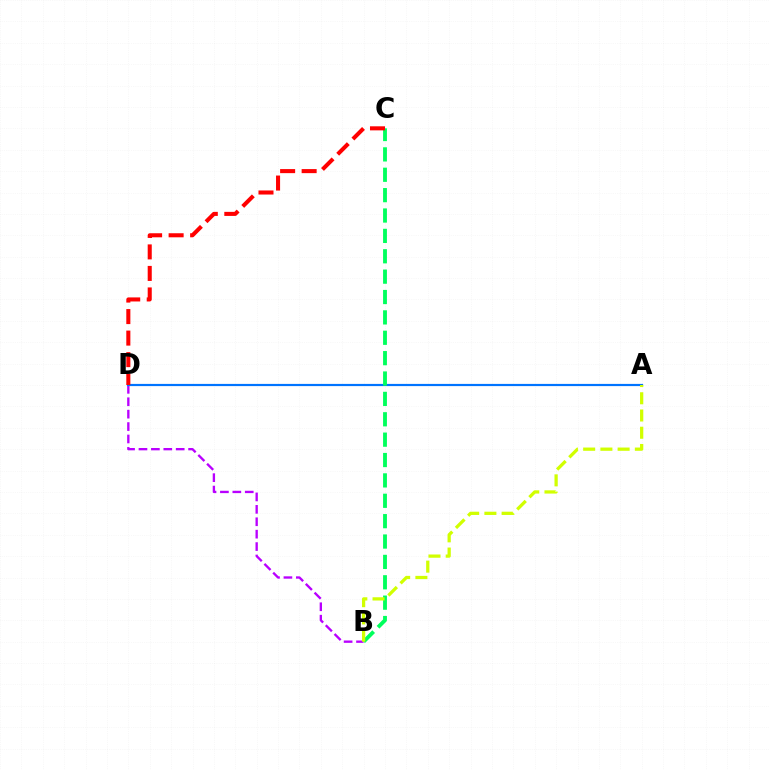{('B', 'D'): [{'color': '#b900ff', 'line_style': 'dashed', 'thickness': 1.69}], ('A', 'D'): [{'color': '#0074ff', 'line_style': 'solid', 'thickness': 1.57}], ('B', 'C'): [{'color': '#00ff5c', 'line_style': 'dashed', 'thickness': 2.77}], ('A', 'B'): [{'color': '#d1ff00', 'line_style': 'dashed', 'thickness': 2.34}], ('C', 'D'): [{'color': '#ff0000', 'line_style': 'dashed', 'thickness': 2.92}]}